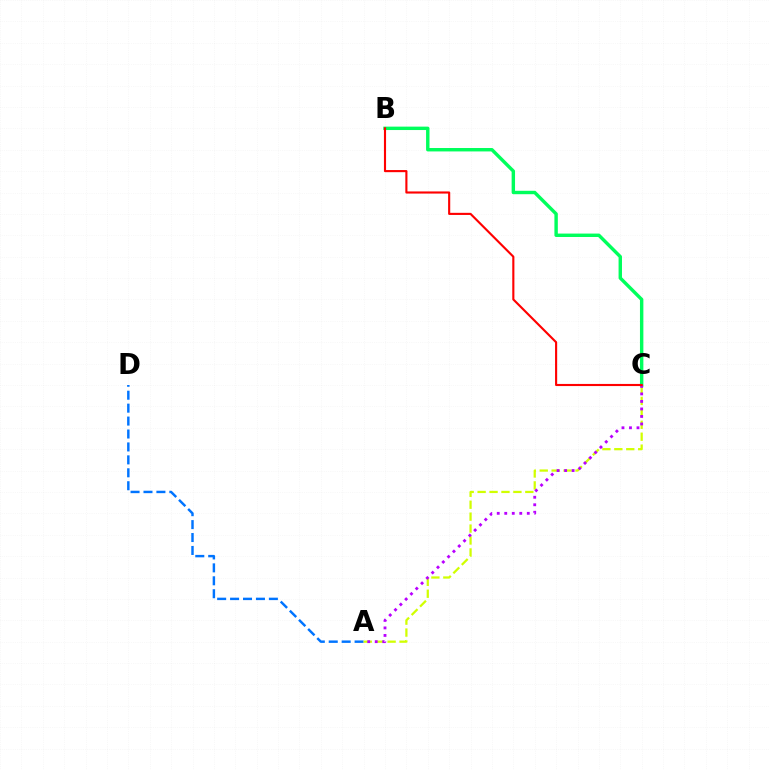{('B', 'C'): [{'color': '#00ff5c', 'line_style': 'solid', 'thickness': 2.46}, {'color': '#ff0000', 'line_style': 'solid', 'thickness': 1.53}], ('A', 'D'): [{'color': '#0074ff', 'line_style': 'dashed', 'thickness': 1.76}], ('A', 'C'): [{'color': '#d1ff00', 'line_style': 'dashed', 'thickness': 1.62}, {'color': '#b900ff', 'line_style': 'dotted', 'thickness': 2.04}]}